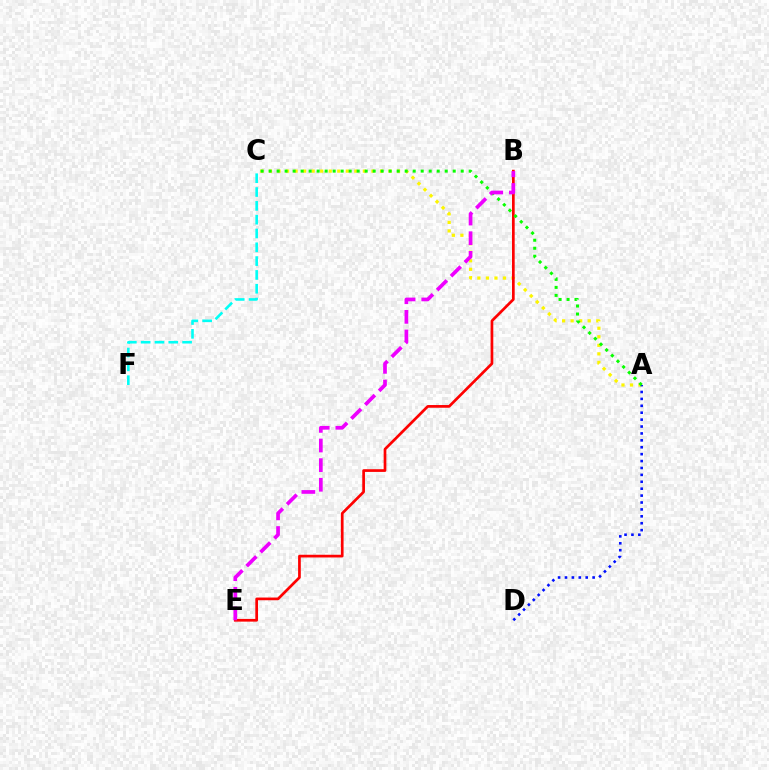{('A', 'C'): [{'color': '#fcf500', 'line_style': 'dotted', 'thickness': 2.32}, {'color': '#08ff00', 'line_style': 'dotted', 'thickness': 2.17}], ('A', 'D'): [{'color': '#0010ff', 'line_style': 'dotted', 'thickness': 1.88}], ('B', 'E'): [{'color': '#ff0000', 'line_style': 'solid', 'thickness': 1.95}, {'color': '#ee00ff', 'line_style': 'dashed', 'thickness': 2.67}], ('C', 'F'): [{'color': '#00fff6', 'line_style': 'dashed', 'thickness': 1.88}]}